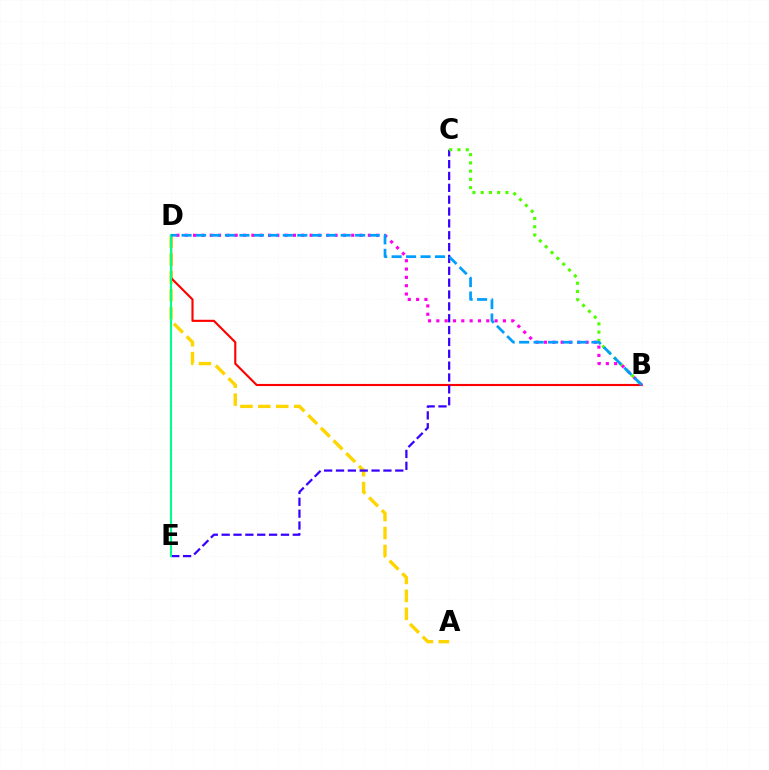{('A', 'D'): [{'color': '#ffd500', 'line_style': 'dashed', 'thickness': 2.44}], ('B', 'D'): [{'color': '#ff0000', 'line_style': 'solid', 'thickness': 1.53}, {'color': '#ff00ed', 'line_style': 'dotted', 'thickness': 2.26}, {'color': '#009eff', 'line_style': 'dashed', 'thickness': 1.96}], ('C', 'E'): [{'color': '#3700ff', 'line_style': 'dashed', 'thickness': 1.61}], ('B', 'C'): [{'color': '#4fff00', 'line_style': 'dotted', 'thickness': 2.24}], ('D', 'E'): [{'color': '#00ff86', 'line_style': 'solid', 'thickness': 1.52}]}